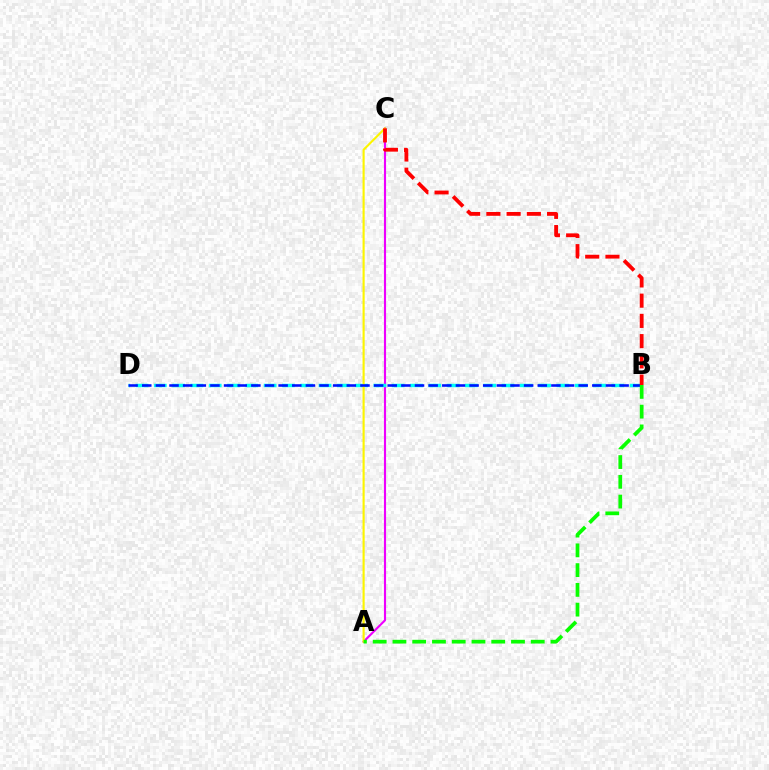{('A', 'C'): [{'color': '#ee00ff', 'line_style': 'solid', 'thickness': 1.54}, {'color': '#fcf500', 'line_style': 'solid', 'thickness': 1.54}], ('B', 'D'): [{'color': '#00fff6', 'line_style': 'dashed', 'thickness': 2.49}, {'color': '#0010ff', 'line_style': 'dashed', 'thickness': 1.85}], ('B', 'C'): [{'color': '#ff0000', 'line_style': 'dashed', 'thickness': 2.75}], ('A', 'B'): [{'color': '#08ff00', 'line_style': 'dashed', 'thickness': 2.68}]}